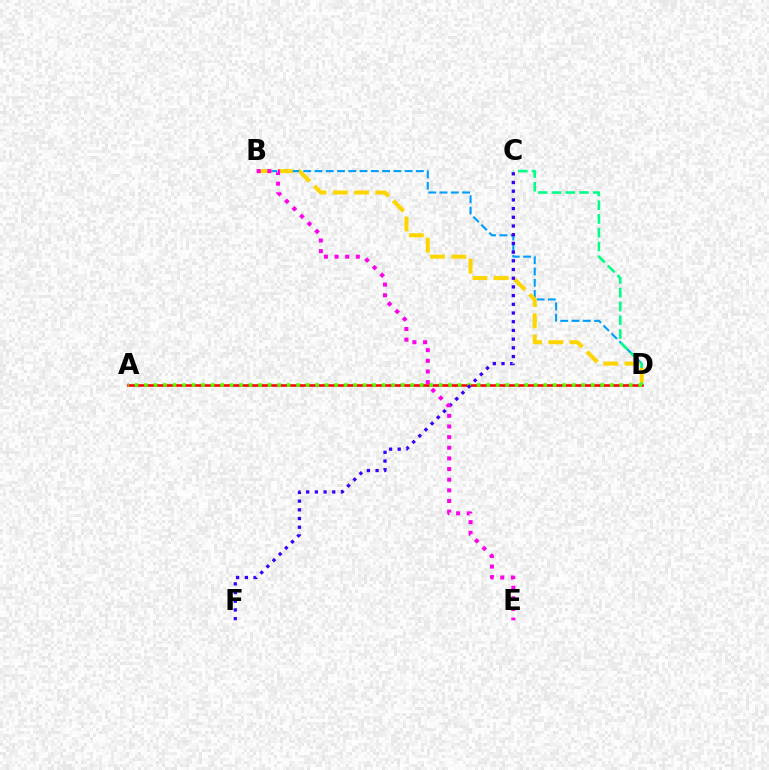{('B', 'D'): [{'color': '#009eff', 'line_style': 'dashed', 'thickness': 1.53}, {'color': '#ffd500', 'line_style': 'dashed', 'thickness': 2.89}], ('A', 'D'): [{'color': '#ff0000', 'line_style': 'solid', 'thickness': 1.84}, {'color': '#4fff00', 'line_style': 'dotted', 'thickness': 2.58}], ('C', 'D'): [{'color': '#00ff86', 'line_style': 'dashed', 'thickness': 1.87}], ('C', 'F'): [{'color': '#3700ff', 'line_style': 'dotted', 'thickness': 2.36}], ('B', 'E'): [{'color': '#ff00ed', 'line_style': 'dotted', 'thickness': 2.89}]}